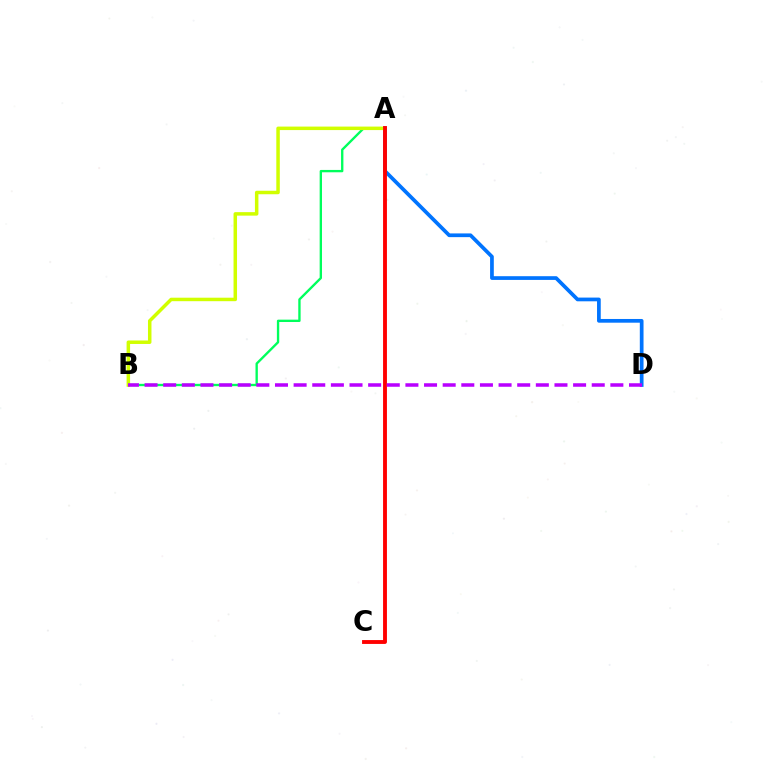{('A', 'D'): [{'color': '#0074ff', 'line_style': 'solid', 'thickness': 2.68}], ('A', 'B'): [{'color': '#00ff5c', 'line_style': 'solid', 'thickness': 1.69}, {'color': '#d1ff00', 'line_style': 'solid', 'thickness': 2.51}], ('A', 'C'): [{'color': '#ff0000', 'line_style': 'solid', 'thickness': 2.78}], ('B', 'D'): [{'color': '#b900ff', 'line_style': 'dashed', 'thickness': 2.53}]}